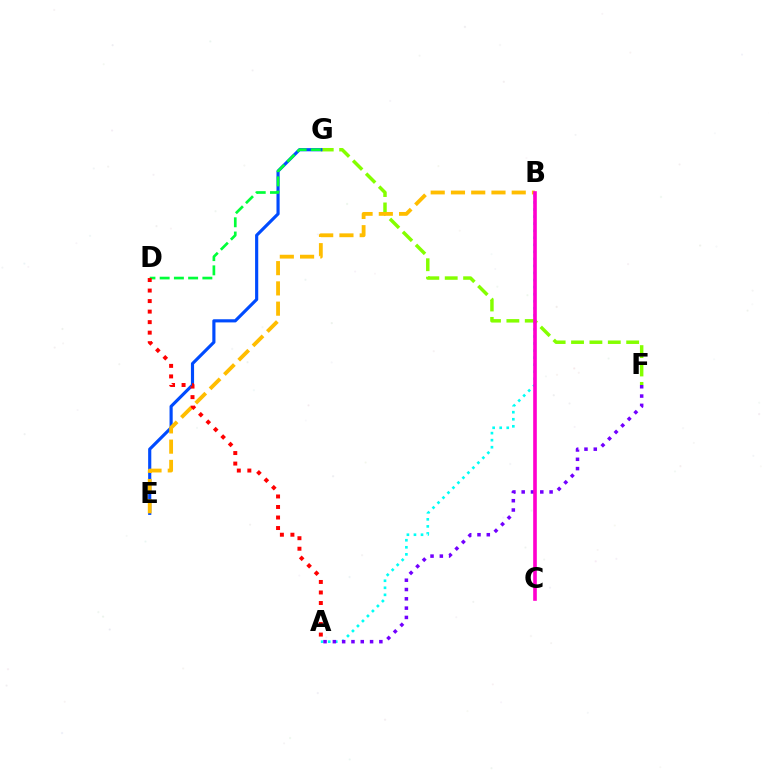{('A', 'B'): [{'color': '#00fff6', 'line_style': 'dotted', 'thickness': 1.92}], ('F', 'G'): [{'color': '#84ff00', 'line_style': 'dashed', 'thickness': 2.5}], ('E', 'G'): [{'color': '#004bff', 'line_style': 'solid', 'thickness': 2.27}], ('A', 'F'): [{'color': '#7200ff', 'line_style': 'dotted', 'thickness': 2.53}], ('B', 'E'): [{'color': '#ffbd00', 'line_style': 'dashed', 'thickness': 2.75}], ('B', 'C'): [{'color': '#ff00cf', 'line_style': 'solid', 'thickness': 2.61}], ('D', 'G'): [{'color': '#00ff39', 'line_style': 'dashed', 'thickness': 1.93}], ('A', 'D'): [{'color': '#ff0000', 'line_style': 'dotted', 'thickness': 2.86}]}